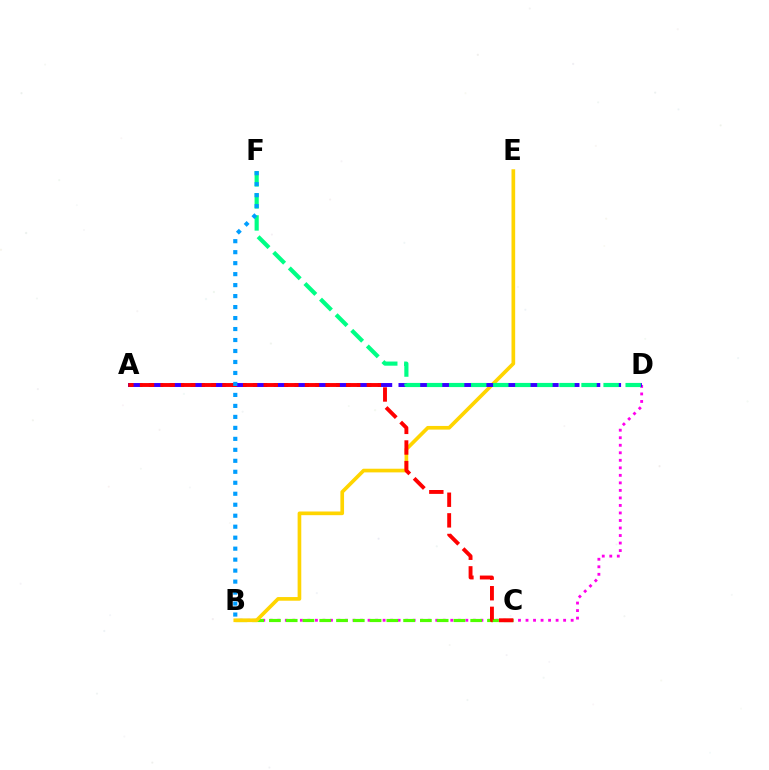{('B', 'D'): [{'color': '#ff00ed', 'line_style': 'dotted', 'thickness': 2.04}], ('B', 'C'): [{'color': '#4fff00', 'line_style': 'dashed', 'thickness': 2.28}], ('B', 'E'): [{'color': '#ffd500', 'line_style': 'solid', 'thickness': 2.64}], ('A', 'D'): [{'color': '#3700ff', 'line_style': 'dashed', 'thickness': 2.83}], ('D', 'F'): [{'color': '#00ff86', 'line_style': 'dashed', 'thickness': 3.0}], ('A', 'C'): [{'color': '#ff0000', 'line_style': 'dashed', 'thickness': 2.8}], ('B', 'F'): [{'color': '#009eff', 'line_style': 'dotted', 'thickness': 2.98}]}